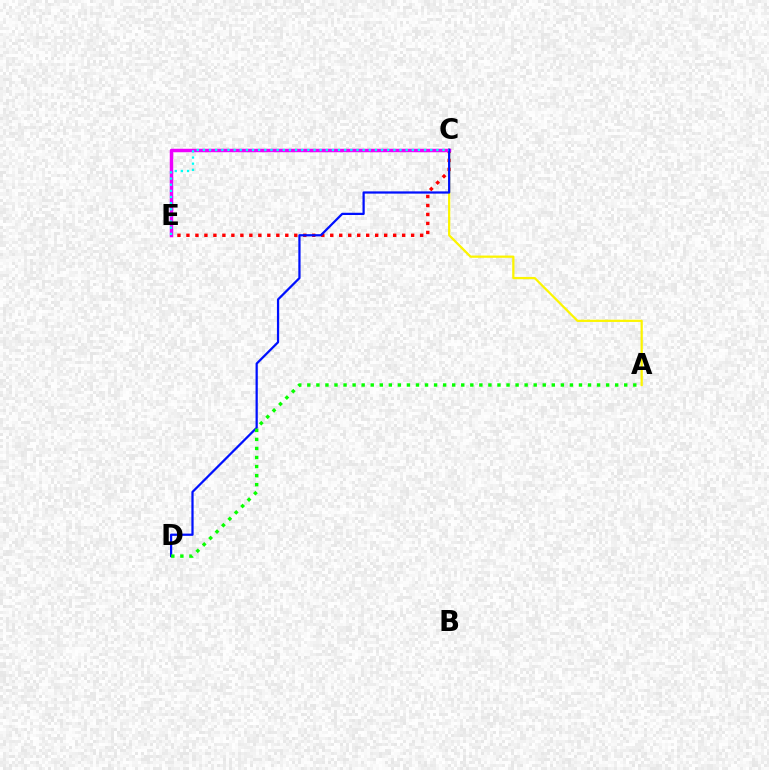{('C', 'E'): [{'color': '#ff0000', 'line_style': 'dotted', 'thickness': 2.44}, {'color': '#ee00ff', 'line_style': 'solid', 'thickness': 2.5}, {'color': '#00fff6', 'line_style': 'dotted', 'thickness': 1.67}], ('A', 'C'): [{'color': '#fcf500', 'line_style': 'solid', 'thickness': 1.62}], ('C', 'D'): [{'color': '#0010ff', 'line_style': 'solid', 'thickness': 1.61}], ('A', 'D'): [{'color': '#08ff00', 'line_style': 'dotted', 'thickness': 2.46}]}